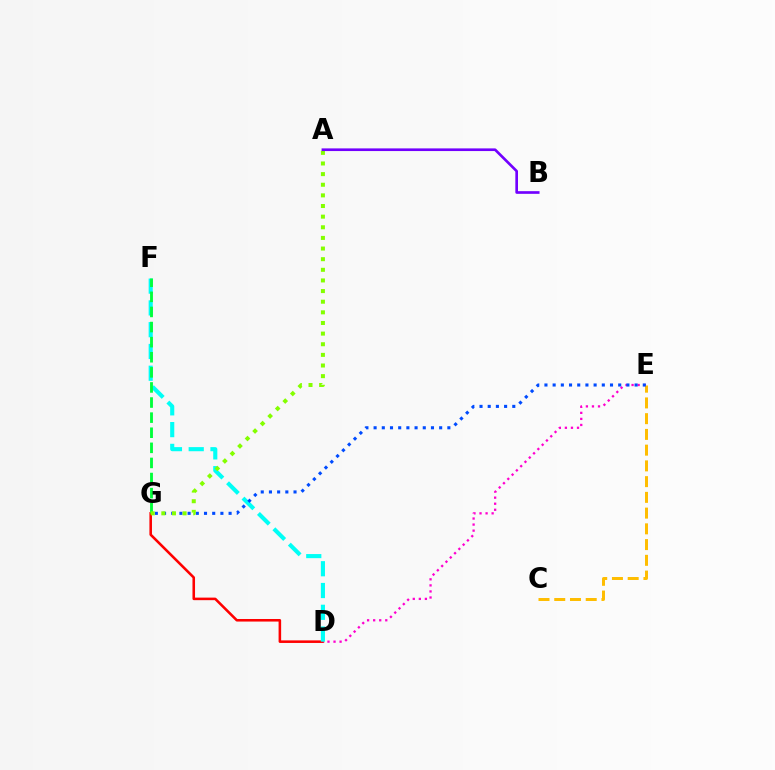{('D', 'G'): [{'color': '#ff0000', 'line_style': 'solid', 'thickness': 1.84}], ('D', 'E'): [{'color': '#ff00cf', 'line_style': 'dotted', 'thickness': 1.65}], ('D', 'F'): [{'color': '#00fff6', 'line_style': 'dashed', 'thickness': 2.96}], ('F', 'G'): [{'color': '#00ff39', 'line_style': 'dashed', 'thickness': 2.05}], ('C', 'E'): [{'color': '#ffbd00', 'line_style': 'dashed', 'thickness': 2.14}], ('E', 'G'): [{'color': '#004bff', 'line_style': 'dotted', 'thickness': 2.23}], ('A', 'G'): [{'color': '#84ff00', 'line_style': 'dotted', 'thickness': 2.89}], ('A', 'B'): [{'color': '#7200ff', 'line_style': 'solid', 'thickness': 1.92}]}